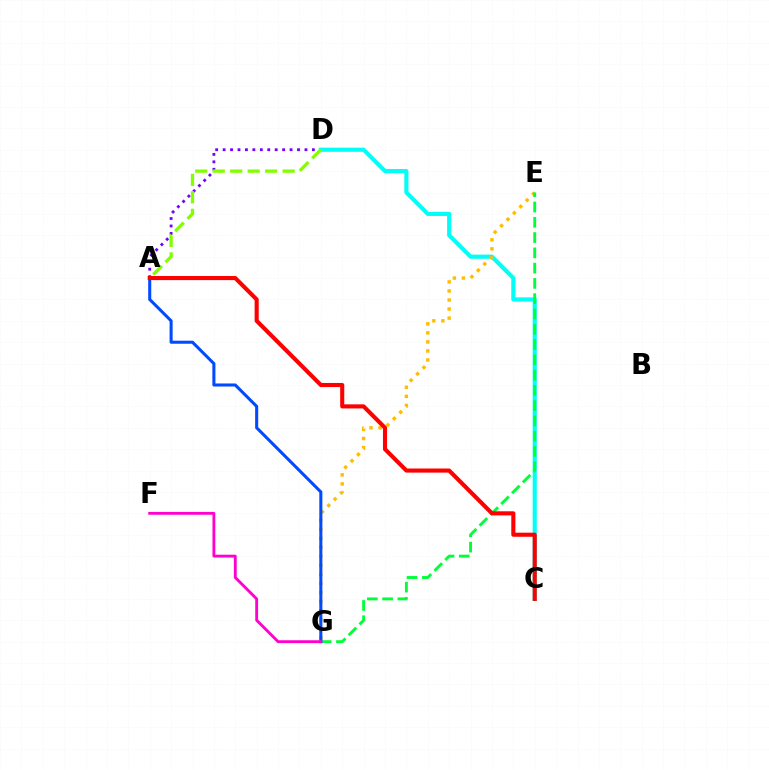{('A', 'D'): [{'color': '#7200ff', 'line_style': 'dotted', 'thickness': 2.02}, {'color': '#84ff00', 'line_style': 'dashed', 'thickness': 2.37}], ('C', 'D'): [{'color': '#00fff6', 'line_style': 'solid', 'thickness': 2.97}], ('E', 'G'): [{'color': '#ffbd00', 'line_style': 'dotted', 'thickness': 2.46}, {'color': '#00ff39', 'line_style': 'dashed', 'thickness': 2.08}], ('A', 'G'): [{'color': '#004bff', 'line_style': 'solid', 'thickness': 2.2}], ('A', 'C'): [{'color': '#ff0000', 'line_style': 'solid', 'thickness': 2.95}], ('F', 'G'): [{'color': '#ff00cf', 'line_style': 'solid', 'thickness': 2.05}]}